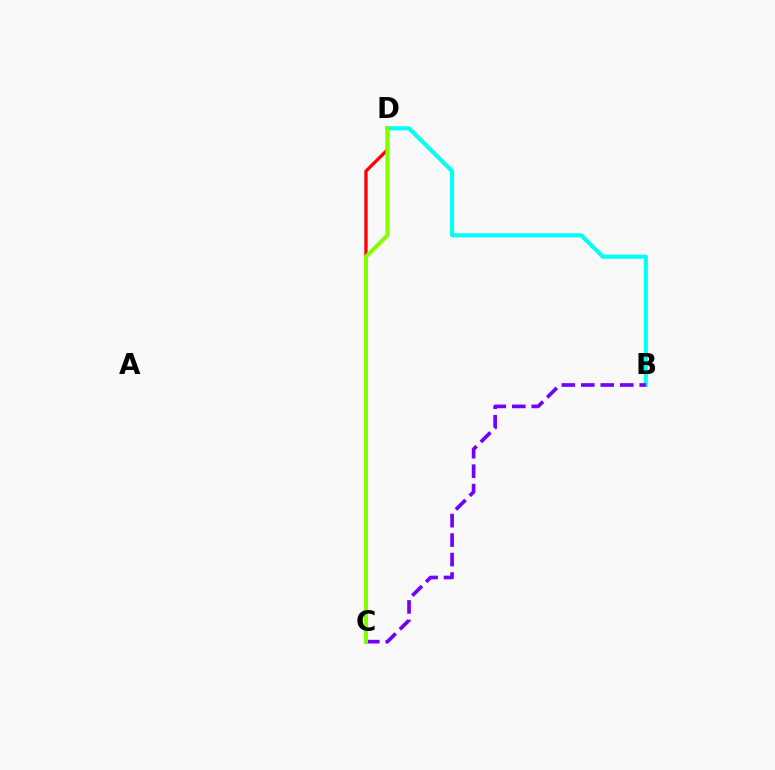{('B', 'D'): [{'color': '#00fff6', 'line_style': 'solid', 'thickness': 2.95}], ('C', 'D'): [{'color': '#ff0000', 'line_style': 'solid', 'thickness': 2.37}, {'color': '#84ff00', 'line_style': 'solid', 'thickness': 2.91}], ('B', 'C'): [{'color': '#7200ff', 'line_style': 'dashed', 'thickness': 2.64}]}